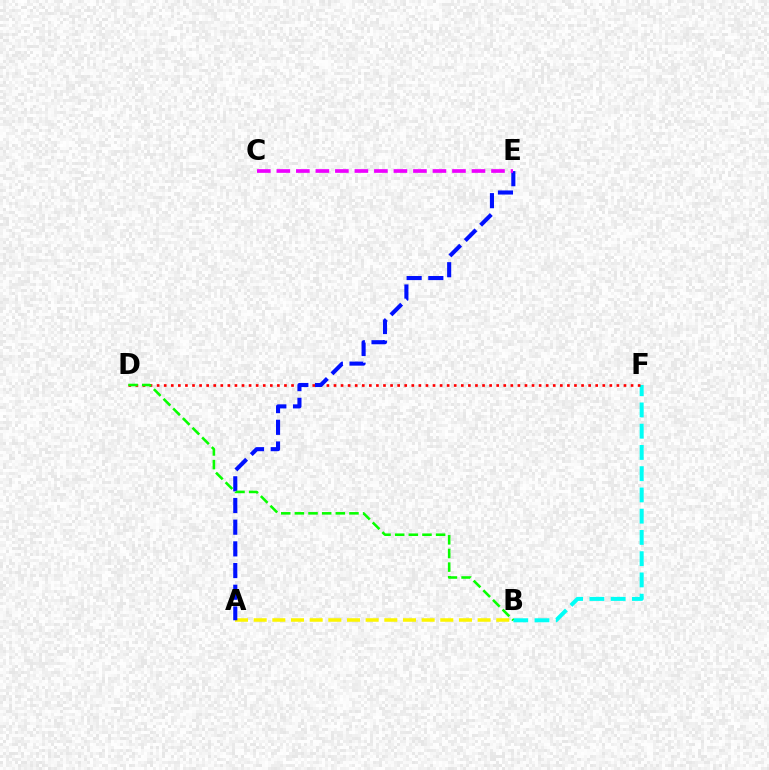{('B', 'F'): [{'color': '#00fff6', 'line_style': 'dashed', 'thickness': 2.89}], ('A', 'B'): [{'color': '#fcf500', 'line_style': 'dashed', 'thickness': 2.54}], ('D', 'F'): [{'color': '#ff0000', 'line_style': 'dotted', 'thickness': 1.92}], ('A', 'E'): [{'color': '#0010ff', 'line_style': 'dashed', 'thickness': 2.95}], ('C', 'E'): [{'color': '#ee00ff', 'line_style': 'dashed', 'thickness': 2.65}], ('B', 'D'): [{'color': '#08ff00', 'line_style': 'dashed', 'thickness': 1.85}]}